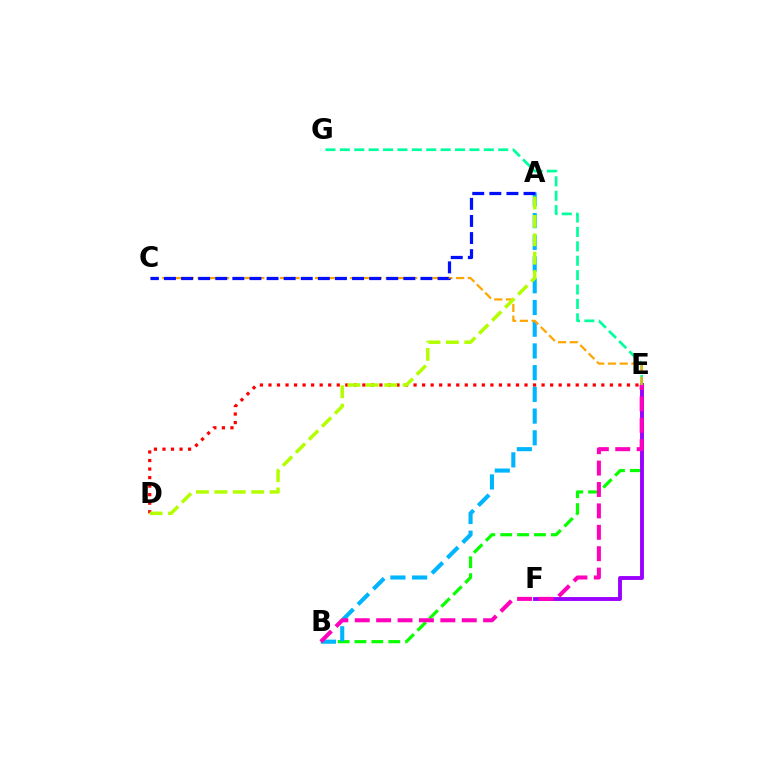{('B', 'E'): [{'color': '#08ff00', 'line_style': 'dashed', 'thickness': 2.29}, {'color': '#ff00bd', 'line_style': 'dashed', 'thickness': 2.91}], ('E', 'F'): [{'color': '#9b00ff', 'line_style': 'solid', 'thickness': 2.8}], ('A', 'B'): [{'color': '#00b5ff', 'line_style': 'dashed', 'thickness': 2.95}], ('E', 'G'): [{'color': '#00ff9d', 'line_style': 'dashed', 'thickness': 1.96}], ('C', 'E'): [{'color': '#ffa500', 'line_style': 'dashed', 'thickness': 1.6}], ('A', 'C'): [{'color': '#0010ff', 'line_style': 'dashed', 'thickness': 2.32}], ('D', 'E'): [{'color': '#ff0000', 'line_style': 'dotted', 'thickness': 2.32}], ('A', 'D'): [{'color': '#b3ff00', 'line_style': 'dashed', 'thickness': 2.5}]}